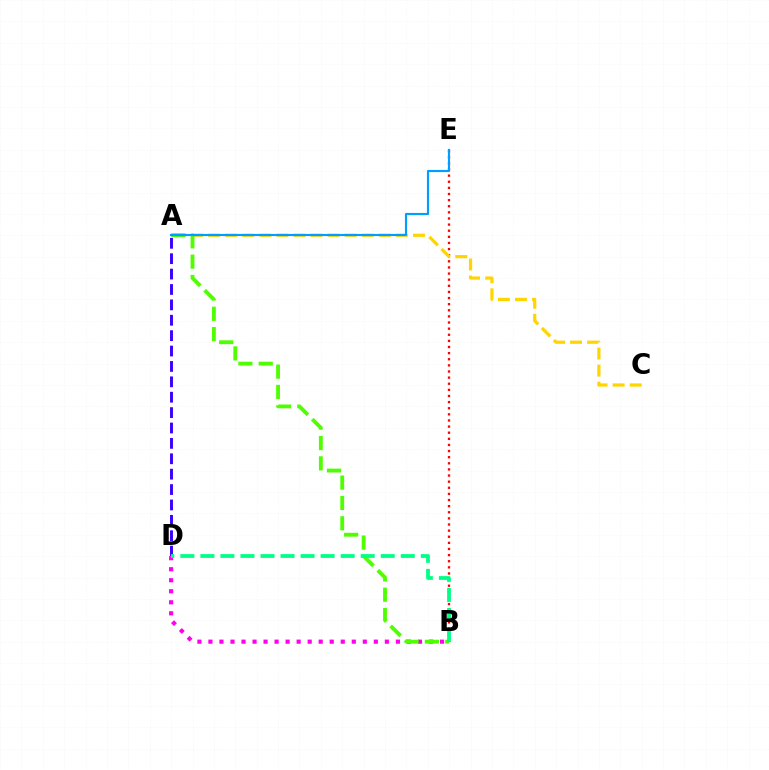{('A', 'D'): [{'color': '#3700ff', 'line_style': 'dashed', 'thickness': 2.09}], ('B', 'D'): [{'color': '#ff00ed', 'line_style': 'dotted', 'thickness': 3.0}, {'color': '#00ff86', 'line_style': 'dashed', 'thickness': 2.72}], ('B', 'E'): [{'color': '#ff0000', 'line_style': 'dotted', 'thickness': 1.66}], ('A', 'C'): [{'color': '#ffd500', 'line_style': 'dashed', 'thickness': 2.32}], ('A', 'B'): [{'color': '#4fff00', 'line_style': 'dashed', 'thickness': 2.76}], ('A', 'E'): [{'color': '#009eff', 'line_style': 'solid', 'thickness': 1.56}]}